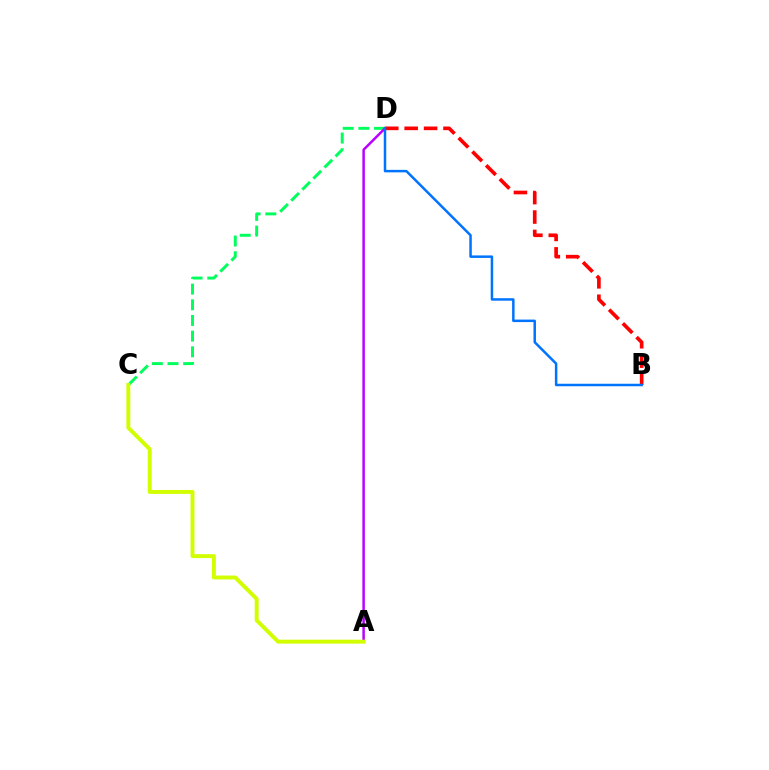{('C', 'D'): [{'color': '#00ff5c', 'line_style': 'dashed', 'thickness': 2.13}], ('A', 'D'): [{'color': '#b900ff', 'line_style': 'solid', 'thickness': 1.78}], ('B', 'D'): [{'color': '#ff0000', 'line_style': 'dashed', 'thickness': 2.64}, {'color': '#0074ff', 'line_style': 'solid', 'thickness': 1.8}], ('A', 'C'): [{'color': '#d1ff00', 'line_style': 'solid', 'thickness': 2.83}]}